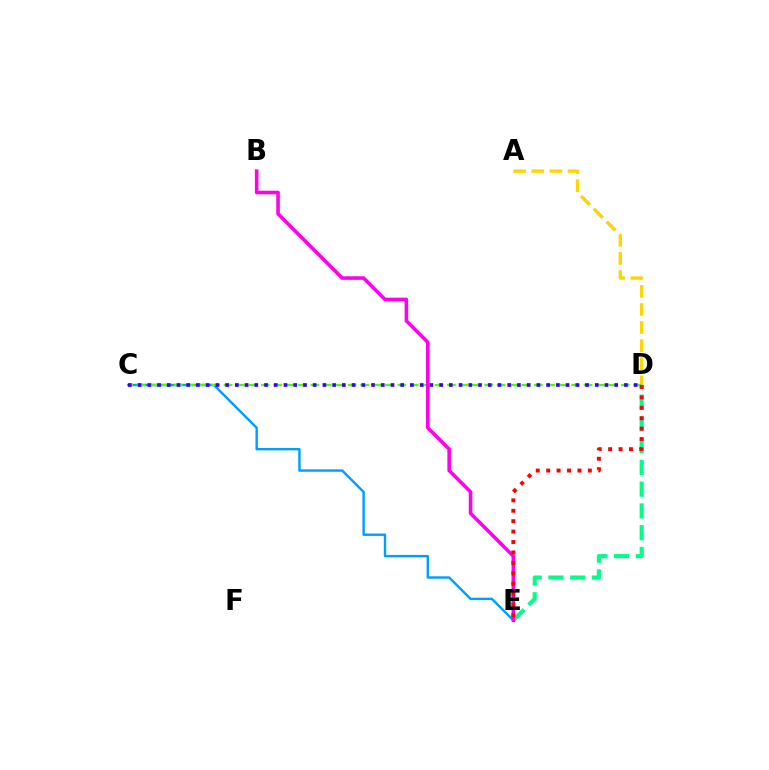{('A', 'D'): [{'color': '#ffd500', 'line_style': 'dashed', 'thickness': 2.46}], ('D', 'E'): [{'color': '#00ff86', 'line_style': 'dashed', 'thickness': 2.96}, {'color': '#ff0000', 'line_style': 'dotted', 'thickness': 2.83}], ('C', 'E'): [{'color': '#009eff', 'line_style': 'solid', 'thickness': 1.73}], ('C', 'D'): [{'color': '#4fff00', 'line_style': 'dashed', 'thickness': 1.69}, {'color': '#3700ff', 'line_style': 'dotted', 'thickness': 2.64}], ('B', 'E'): [{'color': '#ff00ed', 'line_style': 'solid', 'thickness': 2.57}]}